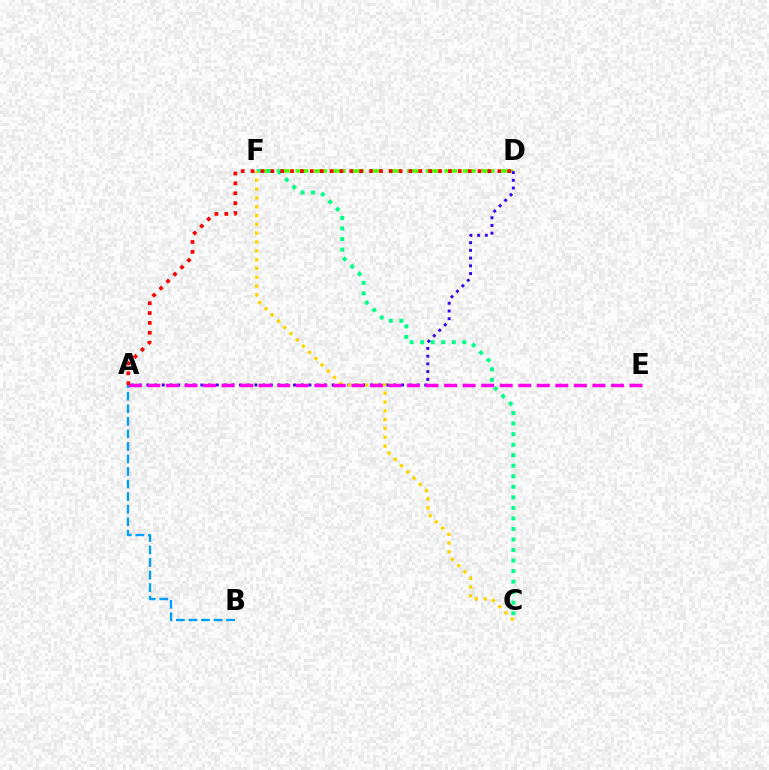{('D', 'F'): [{'color': '#4fff00', 'line_style': 'dashed', 'thickness': 2.53}], ('C', 'F'): [{'color': '#00ff86', 'line_style': 'dotted', 'thickness': 2.86}, {'color': '#ffd500', 'line_style': 'dotted', 'thickness': 2.4}], ('A', 'B'): [{'color': '#009eff', 'line_style': 'dashed', 'thickness': 1.71}], ('A', 'D'): [{'color': '#3700ff', 'line_style': 'dotted', 'thickness': 2.1}, {'color': '#ff0000', 'line_style': 'dotted', 'thickness': 2.68}], ('A', 'E'): [{'color': '#ff00ed', 'line_style': 'dashed', 'thickness': 2.52}]}